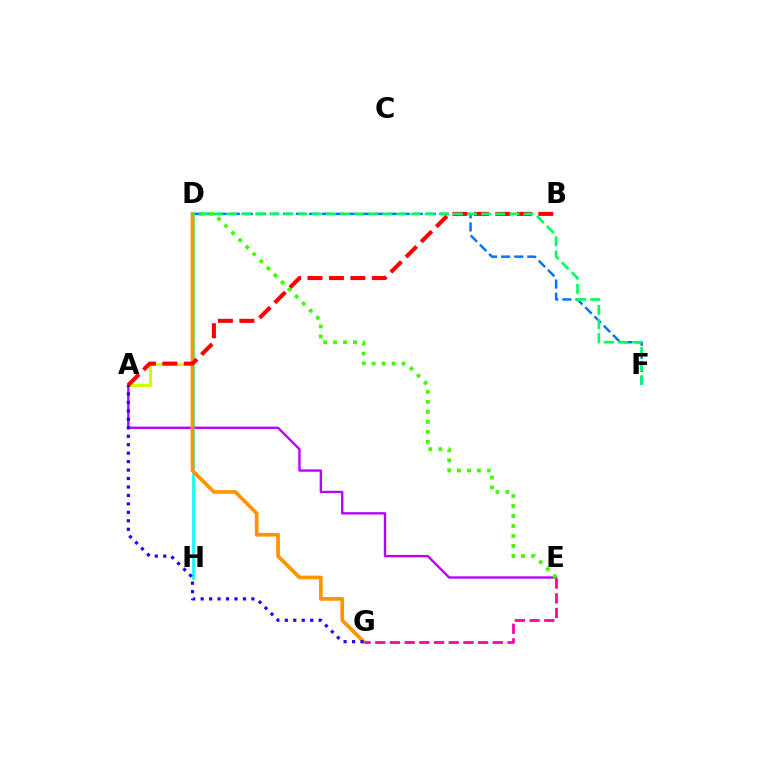{('A', 'D'): [{'color': '#d1ff00', 'line_style': 'solid', 'thickness': 2.23}], ('D', 'F'): [{'color': '#0074ff', 'line_style': 'dashed', 'thickness': 1.78}, {'color': '#00ff5c', 'line_style': 'dashed', 'thickness': 1.92}], ('D', 'H'): [{'color': '#00fff6', 'line_style': 'solid', 'thickness': 1.89}], ('A', 'E'): [{'color': '#b900ff', 'line_style': 'solid', 'thickness': 1.7}], ('D', 'G'): [{'color': '#ff9400', 'line_style': 'solid', 'thickness': 2.66}], ('A', 'B'): [{'color': '#ff0000', 'line_style': 'dashed', 'thickness': 2.91}], ('A', 'G'): [{'color': '#2500ff', 'line_style': 'dotted', 'thickness': 2.3}], ('D', 'E'): [{'color': '#3dff00', 'line_style': 'dotted', 'thickness': 2.71}], ('E', 'G'): [{'color': '#ff00ac', 'line_style': 'dashed', 'thickness': 2.0}]}